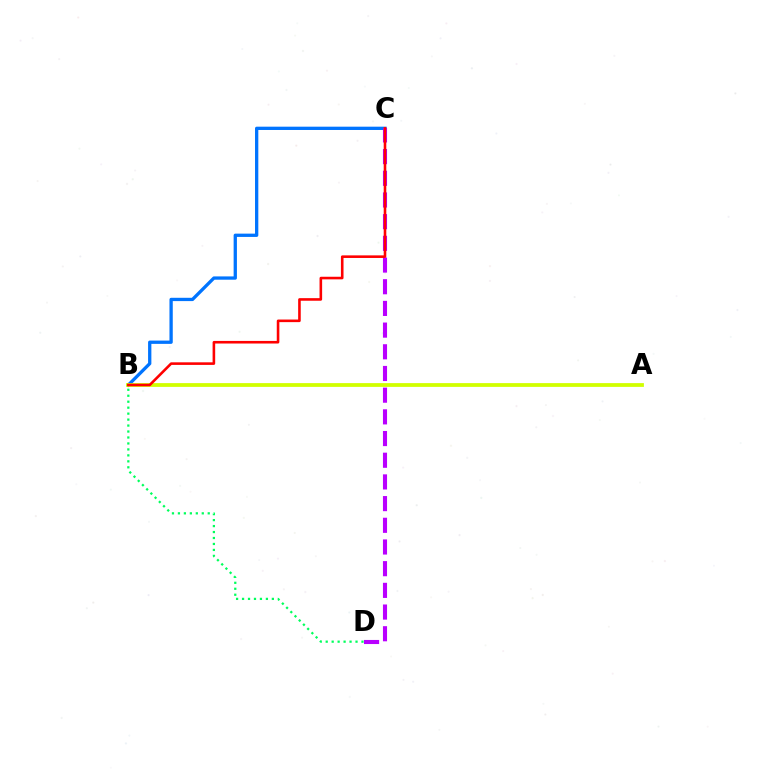{('B', 'C'): [{'color': '#0074ff', 'line_style': 'solid', 'thickness': 2.37}, {'color': '#ff0000', 'line_style': 'solid', 'thickness': 1.87}], ('A', 'B'): [{'color': '#d1ff00', 'line_style': 'solid', 'thickness': 2.72}], ('B', 'D'): [{'color': '#00ff5c', 'line_style': 'dotted', 'thickness': 1.62}], ('C', 'D'): [{'color': '#b900ff', 'line_style': 'dashed', 'thickness': 2.95}]}